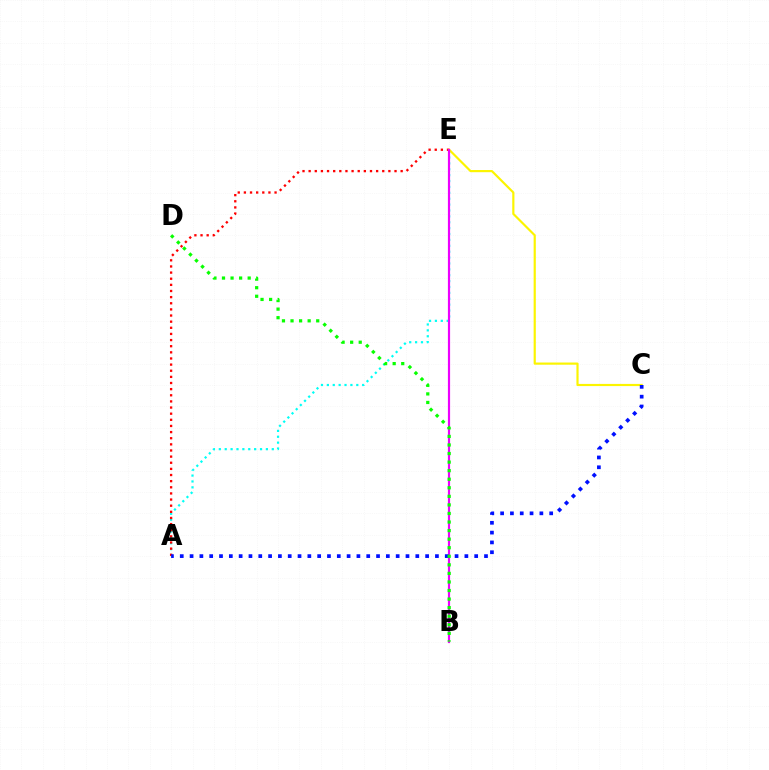{('A', 'E'): [{'color': '#00fff6', 'line_style': 'dotted', 'thickness': 1.6}, {'color': '#ff0000', 'line_style': 'dotted', 'thickness': 1.67}], ('C', 'E'): [{'color': '#fcf500', 'line_style': 'solid', 'thickness': 1.57}], ('B', 'E'): [{'color': '#ee00ff', 'line_style': 'solid', 'thickness': 1.57}], ('A', 'C'): [{'color': '#0010ff', 'line_style': 'dotted', 'thickness': 2.67}], ('B', 'D'): [{'color': '#08ff00', 'line_style': 'dotted', 'thickness': 2.33}]}